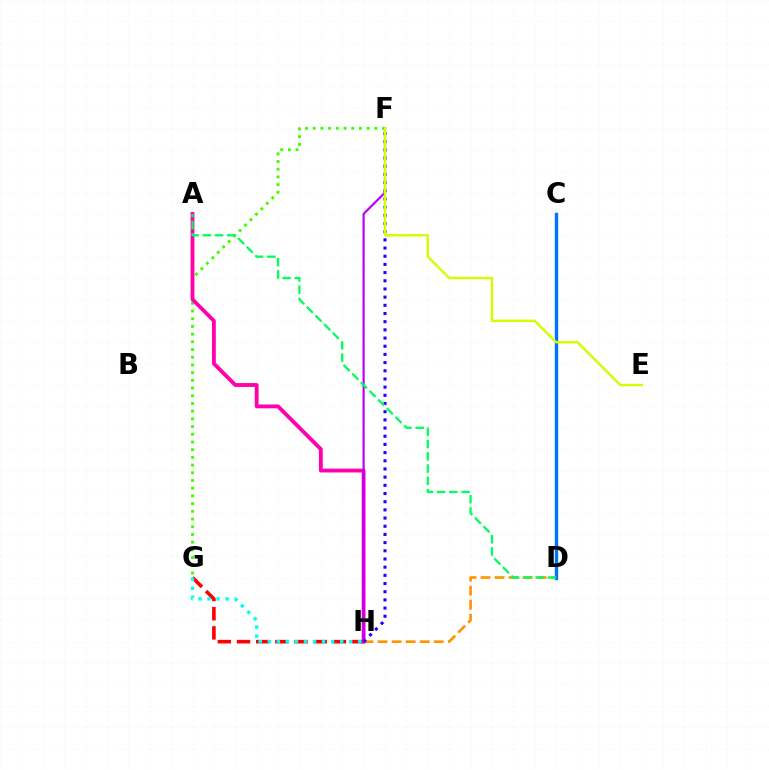{('F', 'G'): [{'color': '#3dff00', 'line_style': 'dotted', 'thickness': 2.09}], ('G', 'H'): [{'color': '#ff0000', 'line_style': 'dashed', 'thickness': 2.61}, {'color': '#00fff6', 'line_style': 'dotted', 'thickness': 2.46}], ('D', 'H'): [{'color': '#ff9400', 'line_style': 'dashed', 'thickness': 1.91}], ('A', 'H'): [{'color': '#ff00ac', 'line_style': 'solid', 'thickness': 2.76}], ('F', 'H'): [{'color': '#b900ff', 'line_style': 'solid', 'thickness': 1.56}, {'color': '#2500ff', 'line_style': 'dotted', 'thickness': 2.22}], ('C', 'D'): [{'color': '#0074ff', 'line_style': 'solid', 'thickness': 2.44}], ('E', 'F'): [{'color': '#d1ff00', 'line_style': 'solid', 'thickness': 1.75}], ('A', 'D'): [{'color': '#00ff5c', 'line_style': 'dashed', 'thickness': 1.66}]}